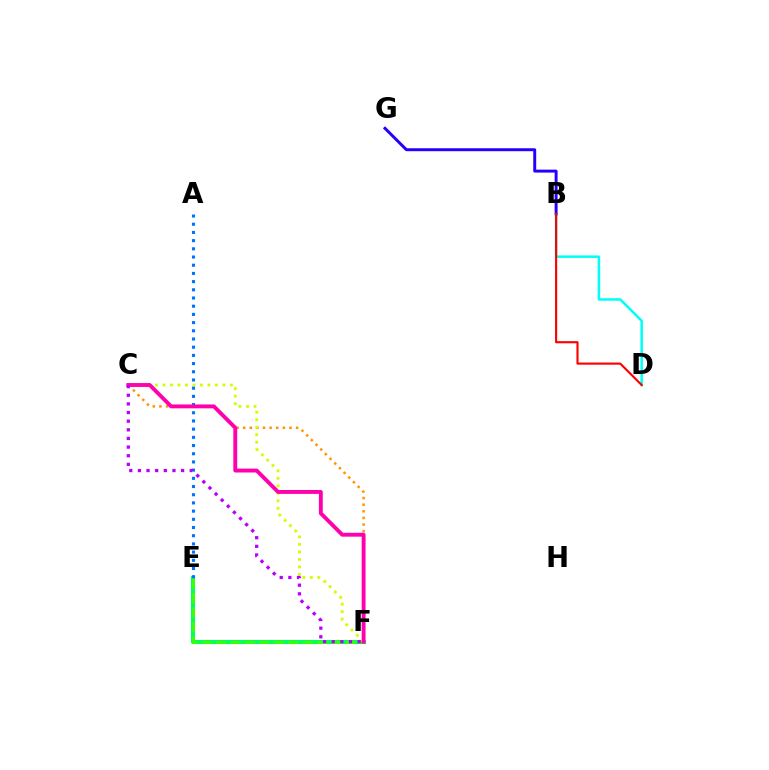{('E', 'F'): [{'color': '#00ff5c', 'line_style': 'solid', 'thickness': 2.95}, {'color': '#3dff00', 'line_style': 'dashed', 'thickness': 1.96}], ('B', 'D'): [{'color': '#00fff6', 'line_style': 'solid', 'thickness': 1.81}, {'color': '#ff0000', 'line_style': 'solid', 'thickness': 1.54}], ('C', 'F'): [{'color': '#ff9400', 'line_style': 'dotted', 'thickness': 1.8}, {'color': '#d1ff00', 'line_style': 'dotted', 'thickness': 2.04}, {'color': '#ff00ac', 'line_style': 'solid', 'thickness': 2.8}, {'color': '#b900ff', 'line_style': 'dotted', 'thickness': 2.35}], ('B', 'G'): [{'color': '#2500ff', 'line_style': 'solid', 'thickness': 2.12}], ('A', 'E'): [{'color': '#0074ff', 'line_style': 'dotted', 'thickness': 2.23}]}